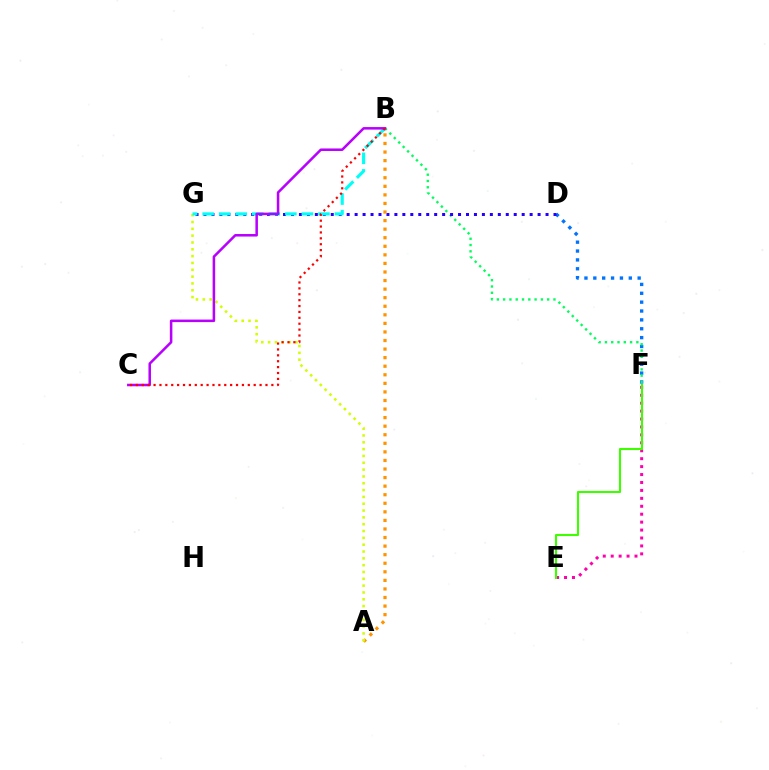{('D', 'F'): [{'color': '#0074ff', 'line_style': 'dotted', 'thickness': 2.41}], ('B', 'F'): [{'color': '#00ff5c', 'line_style': 'dotted', 'thickness': 1.71}], ('D', 'G'): [{'color': '#2500ff', 'line_style': 'dotted', 'thickness': 2.16}], ('E', 'F'): [{'color': '#ff00ac', 'line_style': 'dotted', 'thickness': 2.15}, {'color': '#3dff00', 'line_style': 'solid', 'thickness': 1.5}], ('A', 'B'): [{'color': '#ff9400', 'line_style': 'dotted', 'thickness': 2.33}], ('A', 'G'): [{'color': '#d1ff00', 'line_style': 'dotted', 'thickness': 1.85}], ('B', 'G'): [{'color': '#00fff6', 'line_style': 'dashed', 'thickness': 2.25}], ('B', 'C'): [{'color': '#b900ff', 'line_style': 'solid', 'thickness': 1.83}, {'color': '#ff0000', 'line_style': 'dotted', 'thickness': 1.6}]}